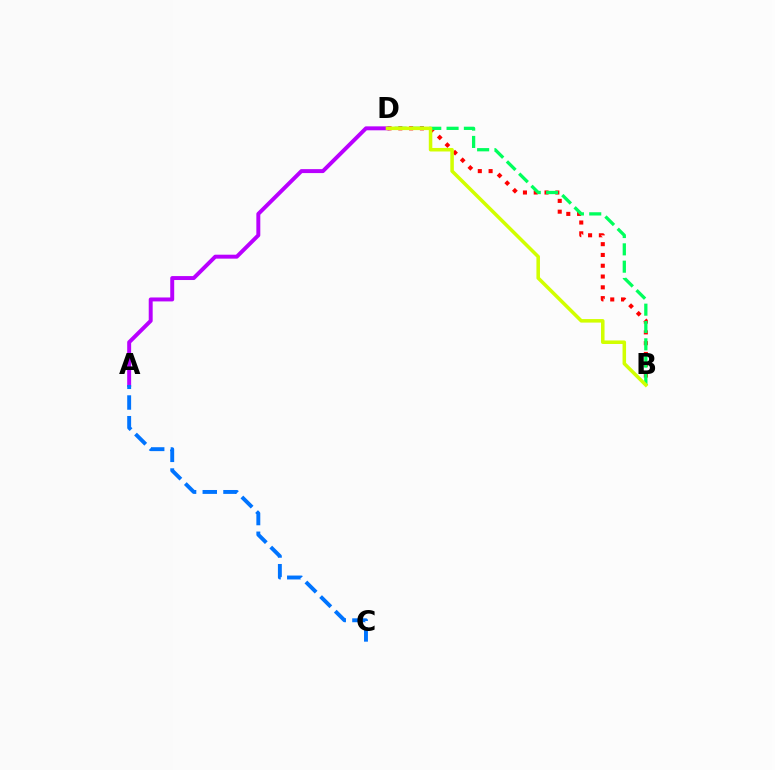{('B', 'D'): [{'color': '#ff0000', 'line_style': 'dotted', 'thickness': 2.93}, {'color': '#00ff5c', 'line_style': 'dashed', 'thickness': 2.35}, {'color': '#d1ff00', 'line_style': 'solid', 'thickness': 2.54}], ('A', 'D'): [{'color': '#b900ff', 'line_style': 'solid', 'thickness': 2.84}], ('A', 'C'): [{'color': '#0074ff', 'line_style': 'dashed', 'thickness': 2.81}]}